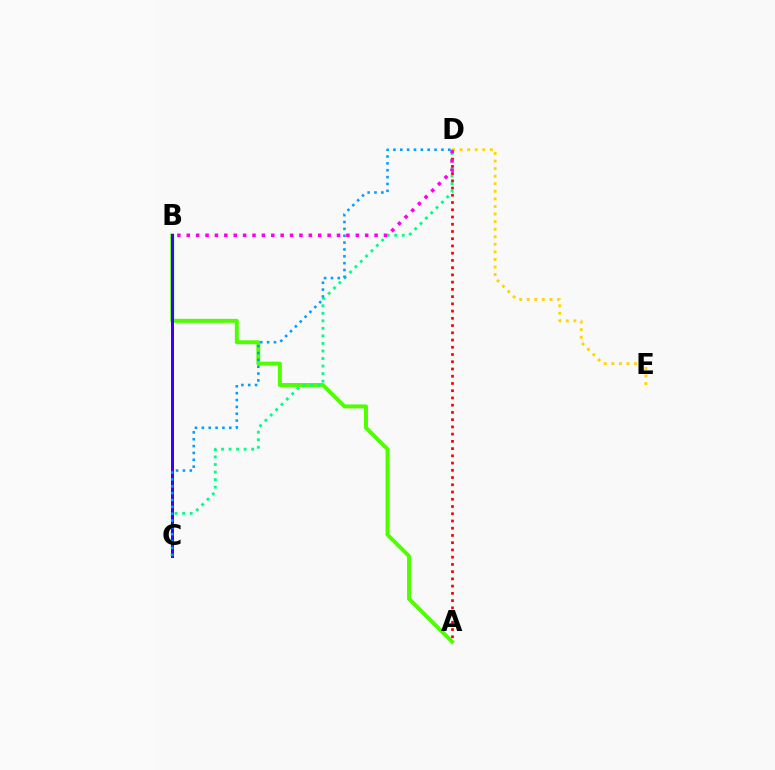{('A', 'B'): [{'color': '#4fff00', 'line_style': 'solid', 'thickness': 2.83}], ('C', 'D'): [{'color': '#00ff86', 'line_style': 'dotted', 'thickness': 2.05}, {'color': '#009eff', 'line_style': 'dotted', 'thickness': 1.86}], ('B', 'C'): [{'color': '#3700ff', 'line_style': 'solid', 'thickness': 2.15}], ('A', 'D'): [{'color': '#ff0000', 'line_style': 'dotted', 'thickness': 1.97}], ('D', 'E'): [{'color': '#ffd500', 'line_style': 'dotted', 'thickness': 2.06}], ('B', 'D'): [{'color': '#ff00ed', 'line_style': 'dotted', 'thickness': 2.55}]}